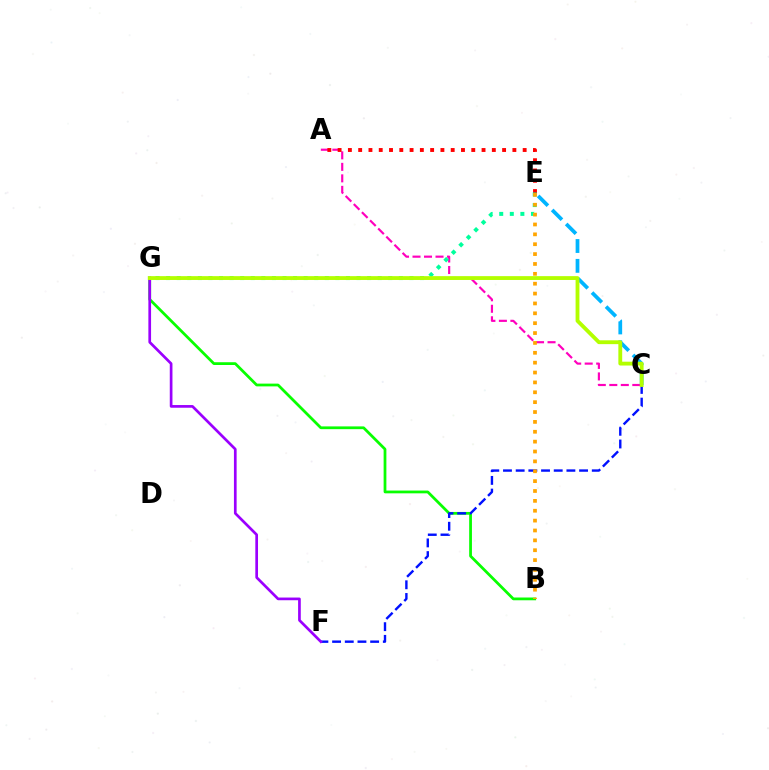{('A', 'C'): [{'color': '#ff00bd', 'line_style': 'dashed', 'thickness': 1.56}], ('B', 'G'): [{'color': '#08ff00', 'line_style': 'solid', 'thickness': 1.99}], ('A', 'E'): [{'color': '#ff0000', 'line_style': 'dotted', 'thickness': 2.79}], ('C', 'F'): [{'color': '#0010ff', 'line_style': 'dashed', 'thickness': 1.72}], ('F', 'G'): [{'color': '#9b00ff', 'line_style': 'solid', 'thickness': 1.94}], ('C', 'E'): [{'color': '#00b5ff', 'line_style': 'dashed', 'thickness': 2.69}], ('E', 'G'): [{'color': '#00ff9d', 'line_style': 'dotted', 'thickness': 2.87}], ('B', 'E'): [{'color': '#ffa500', 'line_style': 'dotted', 'thickness': 2.68}], ('C', 'G'): [{'color': '#b3ff00', 'line_style': 'solid', 'thickness': 2.76}]}